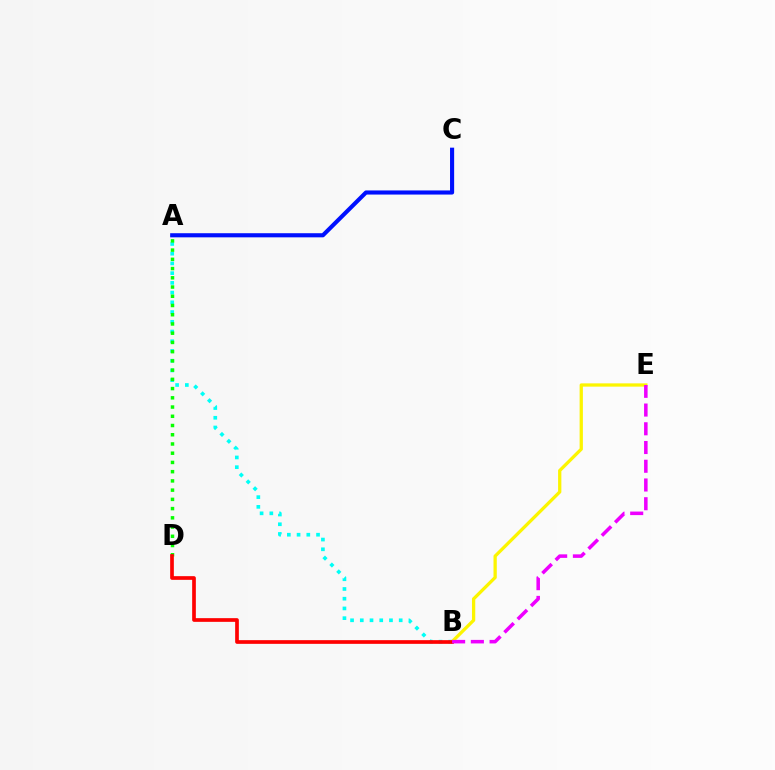{('A', 'B'): [{'color': '#00fff6', 'line_style': 'dotted', 'thickness': 2.64}], ('B', 'E'): [{'color': '#fcf500', 'line_style': 'solid', 'thickness': 2.36}, {'color': '#ee00ff', 'line_style': 'dashed', 'thickness': 2.55}], ('A', 'D'): [{'color': '#08ff00', 'line_style': 'dotted', 'thickness': 2.51}], ('B', 'D'): [{'color': '#ff0000', 'line_style': 'solid', 'thickness': 2.66}], ('A', 'C'): [{'color': '#0010ff', 'line_style': 'solid', 'thickness': 2.96}]}